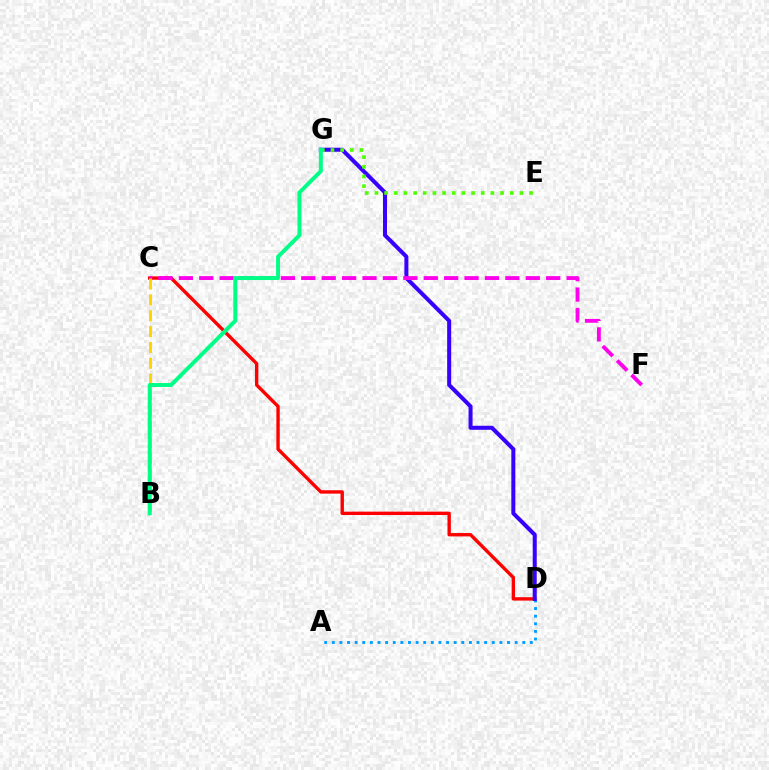{('C', 'D'): [{'color': '#ff0000', 'line_style': 'solid', 'thickness': 2.43}], ('A', 'D'): [{'color': '#009eff', 'line_style': 'dotted', 'thickness': 2.07}], ('D', 'G'): [{'color': '#3700ff', 'line_style': 'solid', 'thickness': 2.9}], ('C', 'F'): [{'color': '#ff00ed', 'line_style': 'dashed', 'thickness': 2.77}], ('E', 'G'): [{'color': '#4fff00', 'line_style': 'dotted', 'thickness': 2.63}], ('B', 'C'): [{'color': '#ffd500', 'line_style': 'dashed', 'thickness': 2.15}], ('B', 'G'): [{'color': '#00ff86', 'line_style': 'solid', 'thickness': 2.85}]}